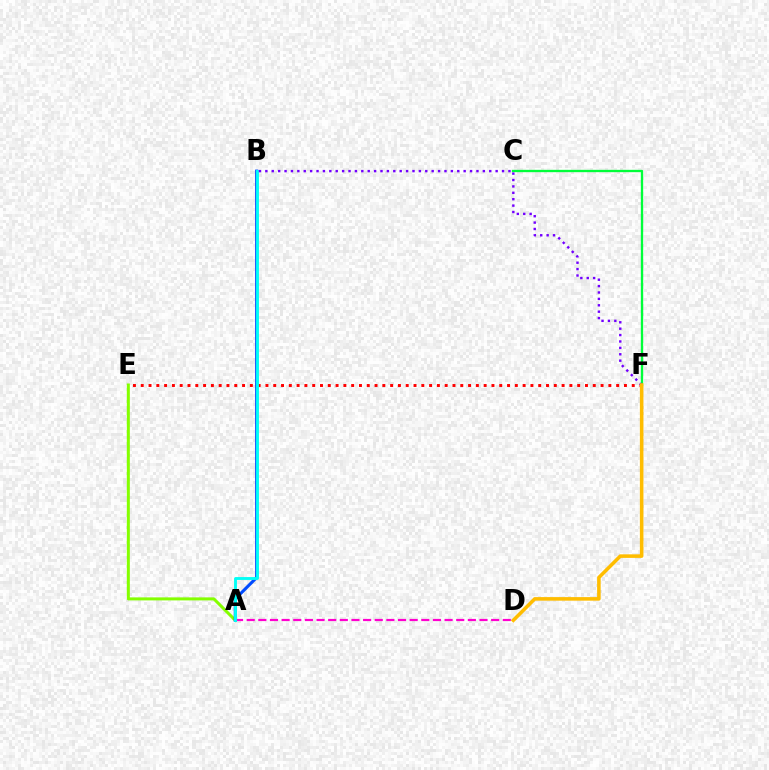{('C', 'F'): [{'color': '#00ff39', 'line_style': 'solid', 'thickness': 1.68}], ('E', 'F'): [{'color': '#ff0000', 'line_style': 'dotted', 'thickness': 2.12}], ('A', 'E'): [{'color': '#84ff00', 'line_style': 'solid', 'thickness': 2.17}], ('A', 'B'): [{'color': '#004bff', 'line_style': 'solid', 'thickness': 2.21}, {'color': '#00fff6', 'line_style': 'solid', 'thickness': 2.07}], ('A', 'D'): [{'color': '#ff00cf', 'line_style': 'dashed', 'thickness': 1.58}], ('B', 'F'): [{'color': '#7200ff', 'line_style': 'dotted', 'thickness': 1.74}], ('D', 'F'): [{'color': '#ffbd00', 'line_style': 'solid', 'thickness': 2.56}]}